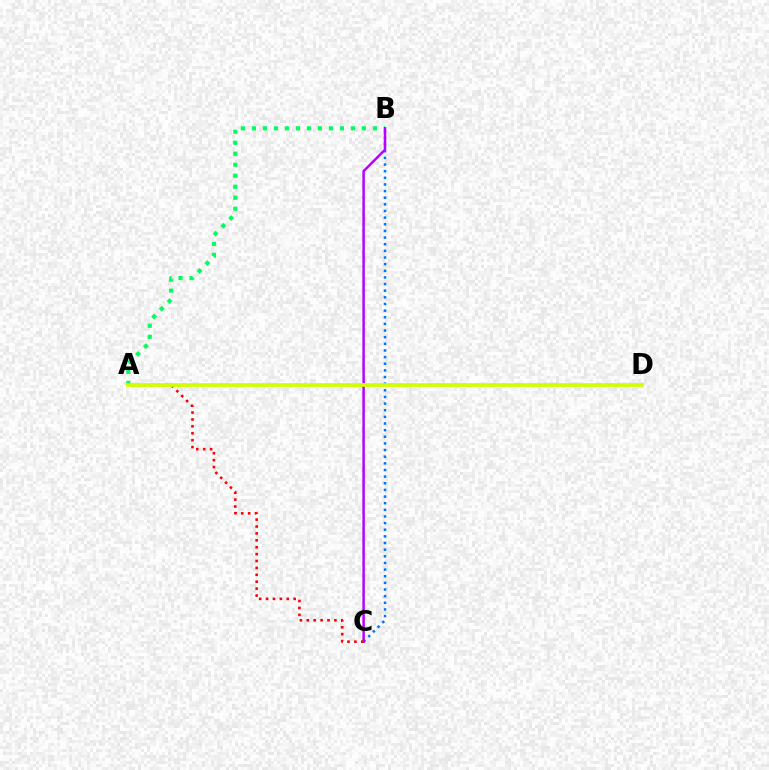{('A', 'B'): [{'color': '#00ff5c', 'line_style': 'dotted', 'thickness': 2.99}], ('B', 'C'): [{'color': '#0074ff', 'line_style': 'dotted', 'thickness': 1.8}, {'color': '#b900ff', 'line_style': 'solid', 'thickness': 1.79}], ('A', 'C'): [{'color': '#ff0000', 'line_style': 'dotted', 'thickness': 1.87}], ('A', 'D'): [{'color': '#d1ff00', 'line_style': 'solid', 'thickness': 2.7}]}